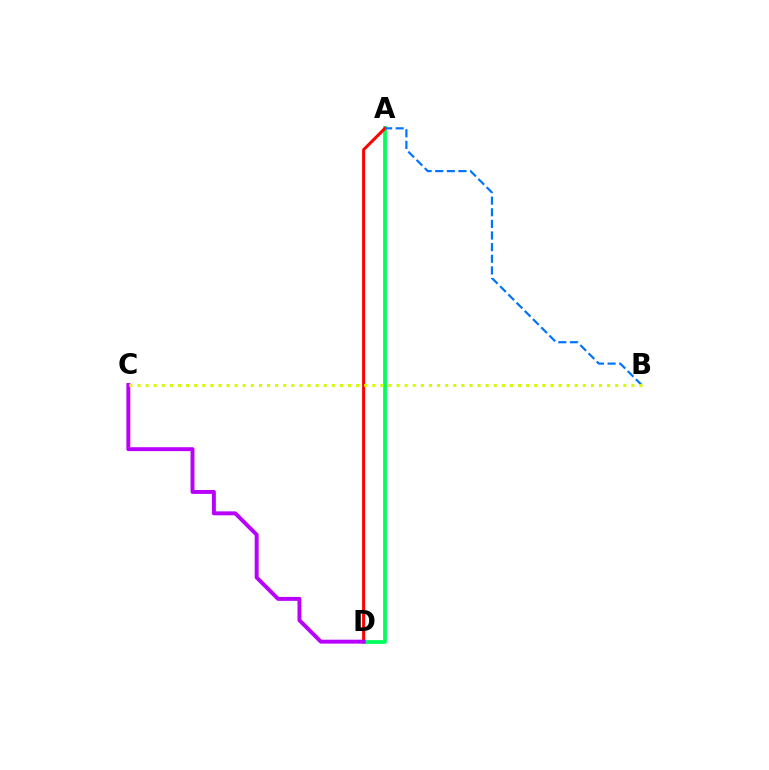{('A', 'D'): [{'color': '#00ff5c', 'line_style': 'solid', 'thickness': 2.7}, {'color': '#ff0000', 'line_style': 'solid', 'thickness': 2.18}], ('C', 'D'): [{'color': '#b900ff', 'line_style': 'solid', 'thickness': 2.83}], ('A', 'B'): [{'color': '#0074ff', 'line_style': 'dashed', 'thickness': 1.58}], ('B', 'C'): [{'color': '#d1ff00', 'line_style': 'dotted', 'thickness': 2.2}]}